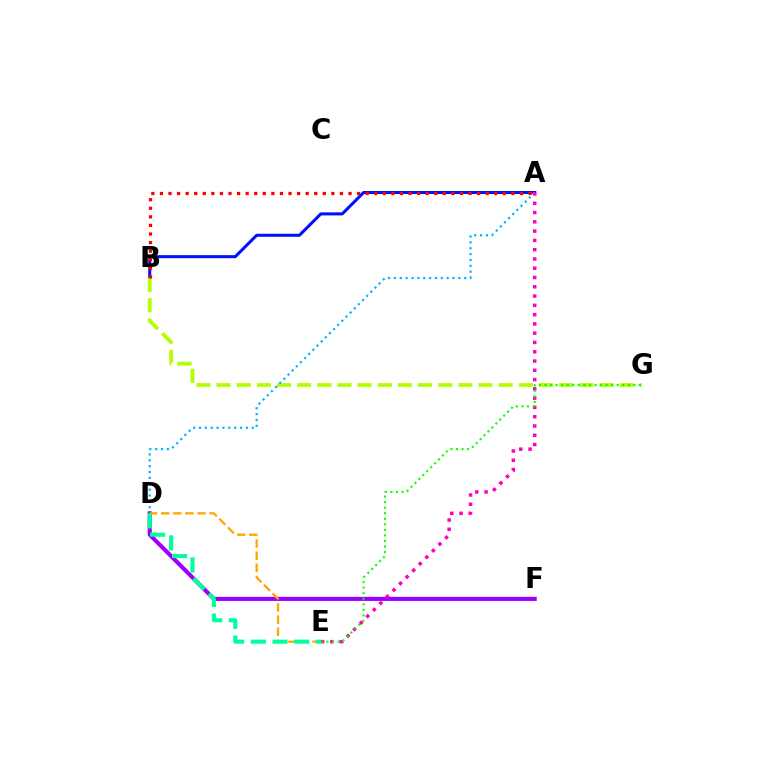{('A', 'B'): [{'color': '#0010ff', 'line_style': 'solid', 'thickness': 2.19}, {'color': '#ff0000', 'line_style': 'dotted', 'thickness': 2.33}], ('B', 'G'): [{'color': '#b3ff00', 'line_style': 'dashed', 'thickness': 2.74}], ('A', 'D'): [{'color': '#00b5ff', 'line_style': 'dotted', 'thickness': 1.59}], ('D', 'F'): [{'color': '#9b00ff', 'line_style': 'solid', 'thickness': 2.94}], ('D', 'E'): [{'color': '#ffa500', 'line_style': 'dashed', 'thickness': 1.65}, {'color': '#00ff9d', 'line_style': 'dashed', 'thickness': 2.95}], ('A', 'E'): [{'color': '#ff00bd', 'line_style': 'dotted', 'thickness': 2.52}], ('E', 'G'): [{'color': '#08ff00', 'line_style': 'dotted', 'thickness': 1.51}]}